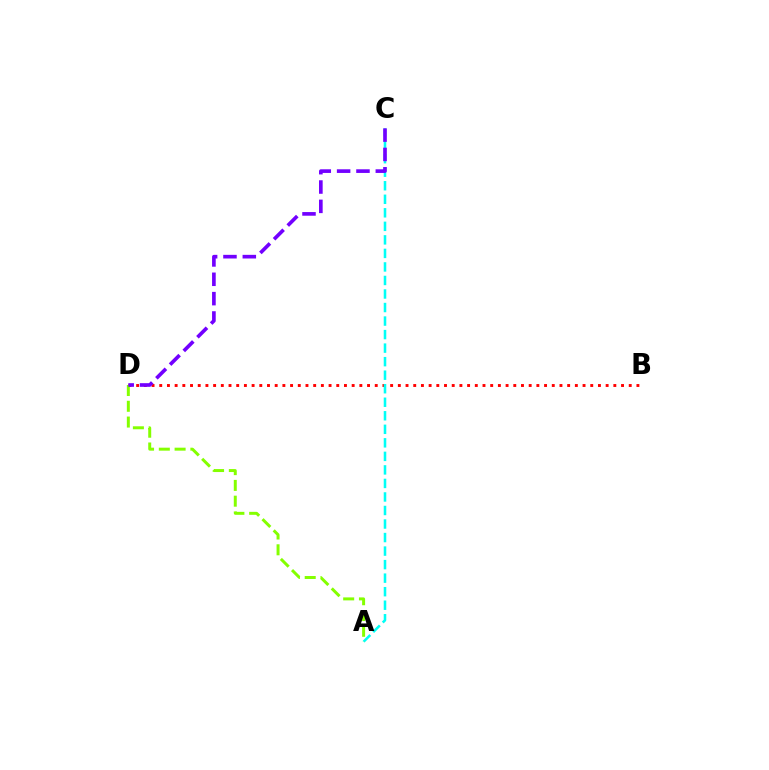{('B', 'D'): [{'color': '#ff0000', 'line_style': 'dotted', 'thickness': 2.09}], ('A', 'C'): [{'color': '#00fff6', 'line_style': 'dashed', 'thickness': 1.84}], ('A', 'D'): [{'color': '#84ff00', 'line_style': 'dashed', 'thickness': 2.14}], ('C', 'D'): [{'color': '#7200ff', 'line_style': 'dashed', 'thickness': 2.63}]}